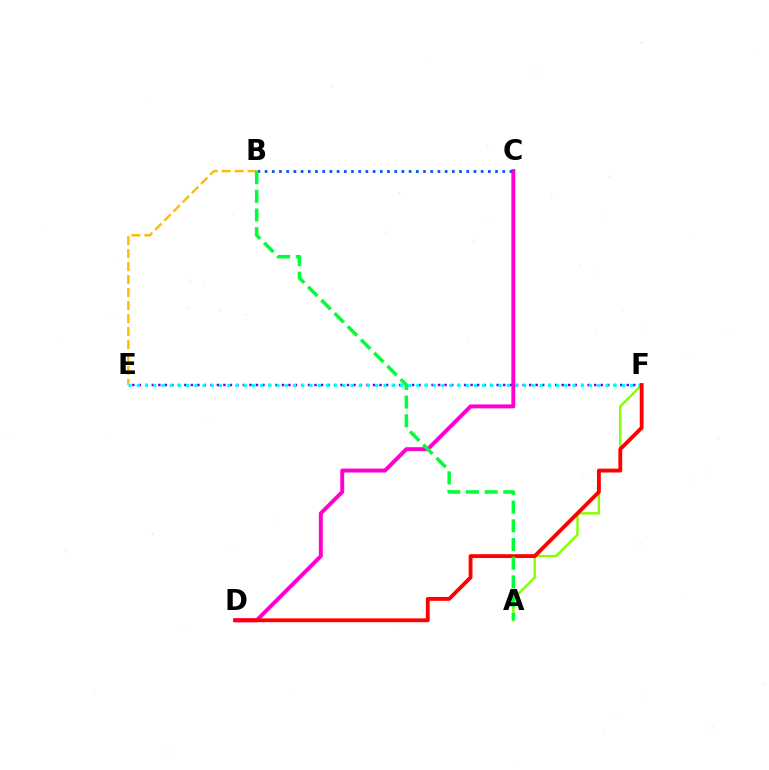{('A', 'F'): [{'color': '#84ff00', 'line_style': 'solid', 'thickness': 1.74}], ('E', 'F'): [{'color': '#7200ff', 'line_style': 'dotted', 'thickness': 1.77}, {'color': '#00fff6', 'line_style': 'dotted', 'thickness': 2.23}], ('B', 'E'): [{'color': '#ffbd00', 'line_style': 'dashed', 'thickness': 1.76}], ('C', 'D'): [{'color': '#ff00cf', 'line_style': 'solid', 'thickness': 2.84}], ('D', 'F'): [{'color': '#ff0000', 'line_style': 'solid', 'thickness': 2.76}], ('B', 'C'): [{'color': '#004bff', 'line_style': 'dotted', 'thickness': 1.96}], ('A', 'B'): [{'color': '#00ff39', 'line_style': 'dashed', 'thickness': 2.54}]}